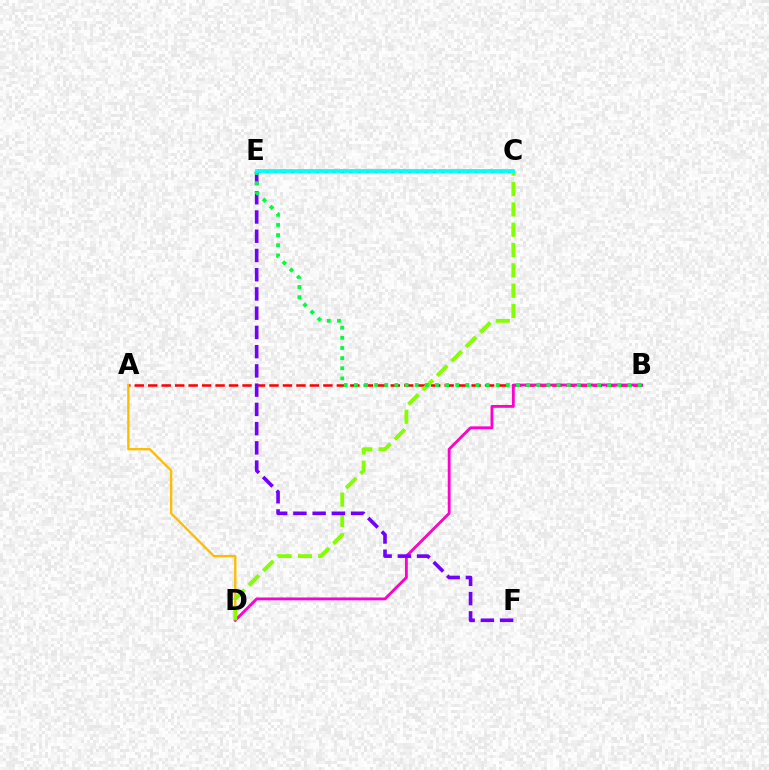{('A', 'B'): [{'color': '#ff0000', 'line_style': 'dashed', 'thickness': 1.83}], ('A', 'D'): [{'color': '#ffbd00', 'line_style': 'solid', 'thickness': 1.7}], ('B', 'D'): [{'color': '#ff00cf', 'line_style': 'solid', 'thickness': 2.03}], ('C', 'D'): [{'color': '#84ff00', 'line_style': 'dashed', 'thickness': 2.76}], ('E', 'F'): [{'color': '#7200ff', 'line_style': 'dashed', 'thickness': 2.61}], ('B', 'E'): [{'color': '#00ff39', 'line_style': 'dotted', 'thickness': 2.75}], ('C', 'E'): [{'color': '#004bff', 'line_style': 'dotted', 'thickness': 2.27}, {'color': '#00fff6', 'line_style': 'solid', 'thickness': 2.73}]}